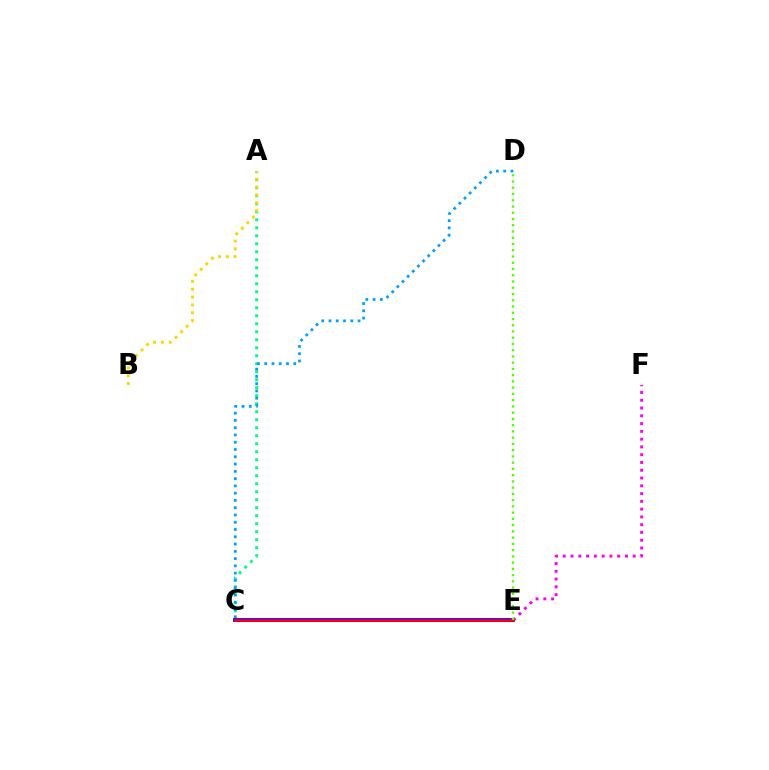{('A', 'C'): [{'color': '#00ff86', 'line_style': 'dotted', 'thickness': 2.17}], ('A', 'B'): [{'color': '#ffd500', 'line_style': 'dotted', 'thickness': 2.13}], ('C', 'E'): [{'color': '#3700ff', 'line_style': 'solid', 'thickness': 2.81}, {'color': '#ff0000', 'line_style': 'solid', 'thickness': 1.85}], ('E', 'F'): [{'color': '#ff00ed', 'line_style': 'dotted', 'thickness': 2.11}], ('C', 'D'): [{'color': '#009eff', 'line_style': 'dotted', 'thickness': 1.98}], ('D', 'E'): [{'color': '#4fff00', 'line_style': 'dotted', 'thickness': 1.7}]}